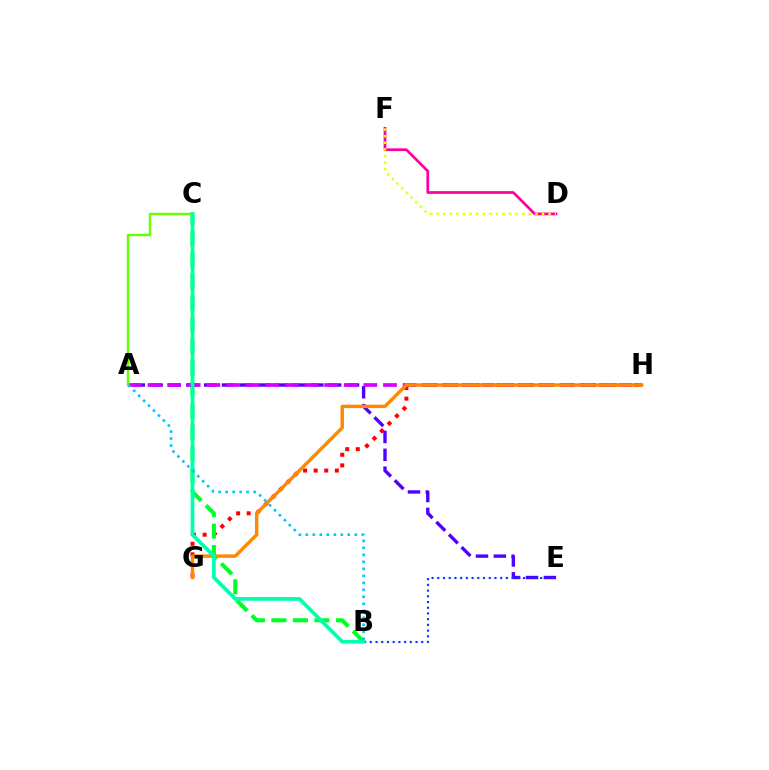{('G', 'H'): [{'color': '#ff0000', 'line_style': 'dotted', 'thickness': 2.88}, {'color': '#ff8800', 'line_style': 'solid', 'thickness': 2.47}], ('B', 'C'): [{'color': '#00ff27', 'line_style': 'dashed', 'thickness': 2.92}, {'color': '#00ffaf', 'line_style': 'solid', 'thickness': 2.67}], ('A', 'E'): [{'color': '#4f00ff', 'line_style': 'dashed', 'thickness': 2.43}], ('A', 'H'): [{'color': '#d600ff', 'line_style': 'dashed', 'thickness': 2.67}], ('B', 'E'): [{'color': '#003fff', 'line_style': 'dotted', 'thickness': 1.55}], ('A', 'C'): [{'color': '#66ff00', 'line_style': 'solid', 'thickness': 1.75}], ('D', 'F'): [{'color': '#ff00a0', 'line_style': 'solid', 'thickness': 1.96}, {'color': '#eeff00', 'line_style': 'dotted', 'thickness': 1.79}], ('A', 'B'): [{'color': '#00c7ff', 'line_style': 'dotted', 'thickness': 1.9}]}